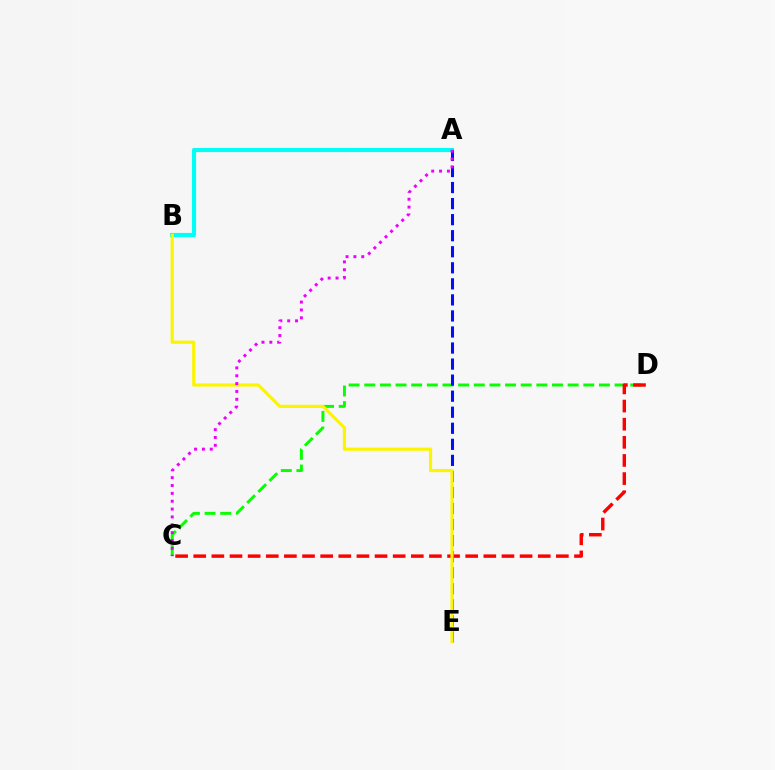{('A', 'B'): [{'color': '#00fff6', 'line_style': 'solid', 'thickness': 2.98}], ('C', 'D'): [{'color': '#08ff00', 'line_style': 'dashed', 'thickness': 2.13}, {'color': '#ff0000', 'line_style': 'dashed', 'thickness': 2.46}], ('A', 'E'): [{'color': '#0010ff', 'line_style': 'dashed', 'thickness': 2.18}], ('B', 'E'): [{'color': '#fcf500', 'line_style': 'solid', 'thickness': 2.3}], ('A', 'C'): [{'color': '#ee00ff', 'line_style': 'dotted', 'thickness': 2.13}]}